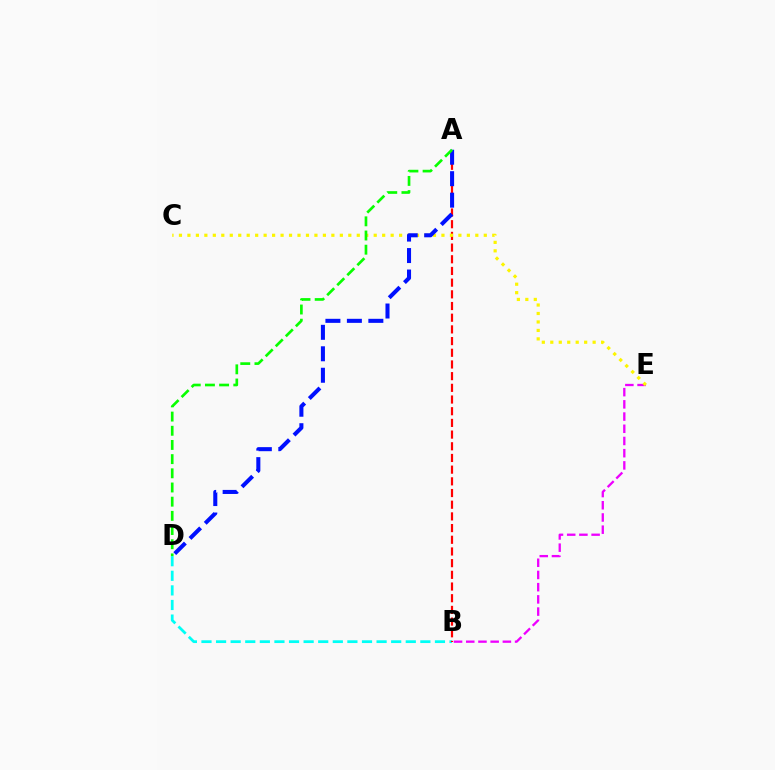{('B', 'D'): [{'color': '#00fff6', 'line_style': 'dashed', 'thickness': 1.98}], ('A', 'B'): [{'color': '#ff0000', 'line_style': 'dashed', 'thickness': 1.59}], ('B', 'E'): [{'color': '#ee00ff', 'line_style': 'dashed', 'thickness': 1.66}], ('C', 'E'): [{'color': '#fcf500', 'line_style': 'dotted', 'thickness': 2.3}], ('A', 'D'): [{'color': '#0010ff', 'line_style': 'dashed', 'thickness': 2.92}, {'color': '#08ff00', 'line_style': 'dashed', 'thickness': 1.93}]}